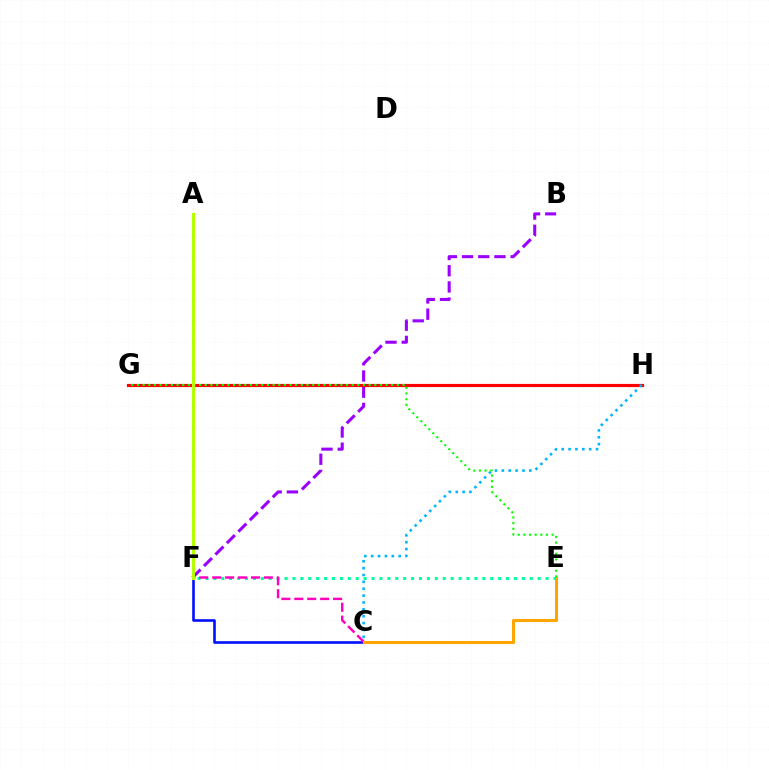{('E', 'F'): [{'color': '#00ff9d', 'line_style': 'dotted', 'thickness': 2.15}], ('B', 'F'): [{'color': '#9b00ff', 'line_style': 'dashed', 'thickness': 2.2}], ('G', 'H'): [{'color': '#ff0000', 'line_style': 'solid', 'thickness': 2.29}], ('C', 'F'): [{'color': '#0010ff', 'line_style': 'solid', 'thickness': 1.88}, {'color': '#ff00bd', 'line_style': 'dashed', 'thickness': 1.76}], ('C', 'H'): [{'color': '#00b5ff', 'line_style': 'dotted', 'thickness': 1.87}], ('C', 'E'): [{'color': '#ffa500', 'line_style': 'solid', 'thickness': 2.19}], ('E', 'G'): [{'color': '#08ff00', 'line_style': 'dotted', 'thickness': 1.54}], ('A', 'F'): [{'color': '#b3ff00', 'line_style': 'solid', 'thickness': 2.22}]}